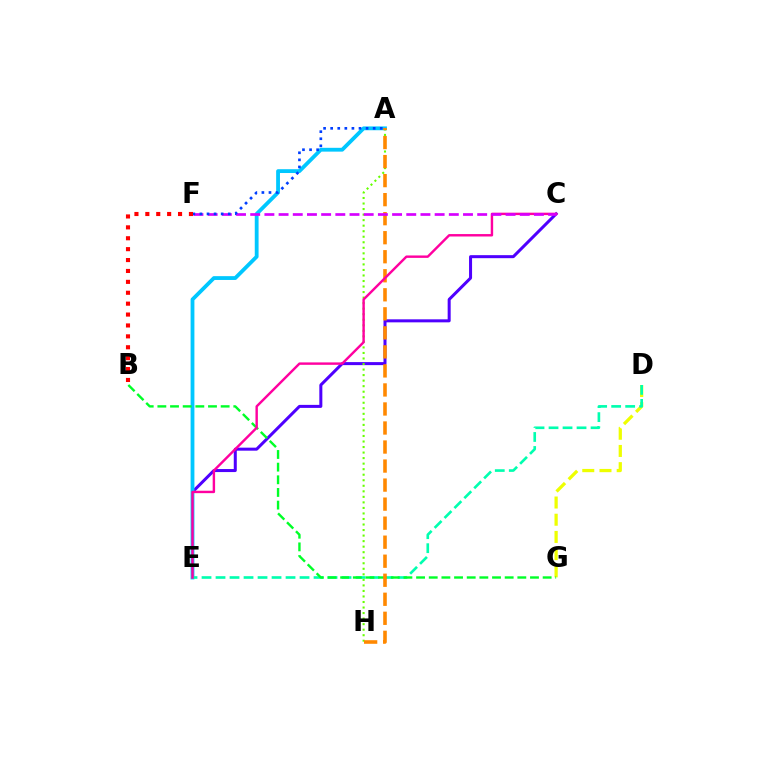{('C', 'E'): [{'color': '#4f00ff', 'line_style': 'solid', 'thickness': 2.18}, {'color': '#ff00a0', 'line_style': 'solid', 'thickness': 1.74}], ('D', 'G'): [{'color': '#eeff00', 'line_style': 'dashed', 'thickness': 2.34}], ('A', 'E'): [{'color': '#00c7ff', 'line_style': 'solid', 'thickness': 2.75}], ('D', 'E'): [{'color': '#00ffaf', 'line_style': 'dashed', 'thickness': 1.9}], ('B', 'G'): [{'color': '#00ff27', 'line_style': 'dashed', 'thickness': 1.72}], ('A', 'H'): [{'color': '#66ff00', 'line_style': 'dotted', 'thickness': 1.5}, {'color': '#ff8800', 'line_style': 'dashed', 'thickness': 2.59}], ('C', 'F'): [{'color': '#d600ff', 'line_style': 'dashed', 'thickness': 1.93}], ('A', 'F'): [{'color': '#003fff', 'line_style': 'dotted', 'thickness': 1.92}], ('B', 'F'): [{'color': '#ff0000', 'line_style': 'dotted', 'thickness': 2.96}]}